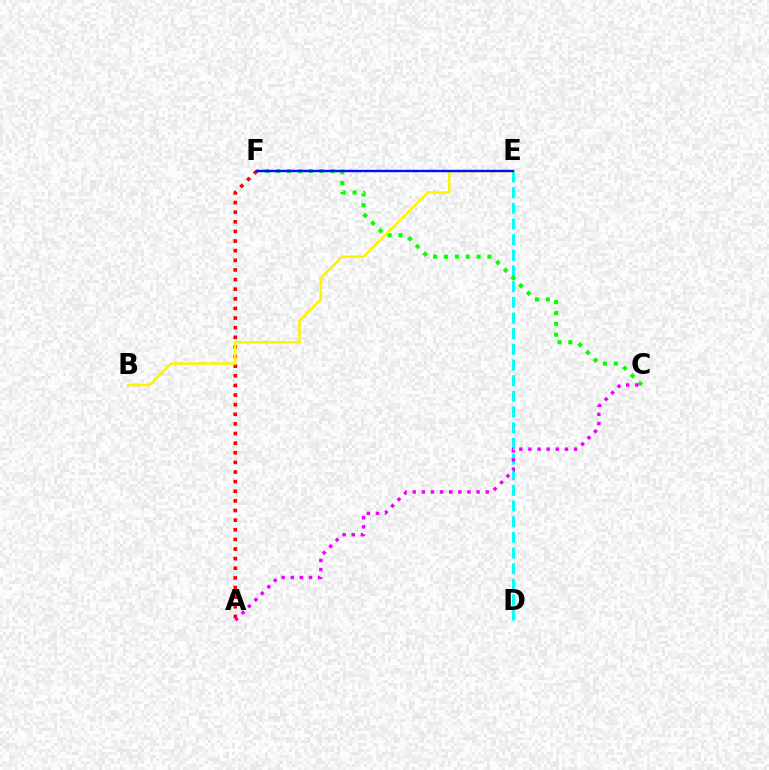{('D', 'E'): [{'color': '#00fff6', 'line_style': 'dashed', 'thickness': 2.13}], ('C', 'F'): [{'color': '#08ff00', 'line_style': 'dotted', 'thickness': 2.95}], ('A', 'C'): [{'color': '#ee00ff', 'line_style': 'dotted', 'thickness': 2.48}], ('A', 'F'): [{'color': '#ff0000', 'line_style': 'dotted', 'thickness': 2.61}], ('B', 'E'): [{'color': '#fcf500', 'line_style': 'solid', 'thickness': 1.8}], ('E', 'F'): [{'color': '#0010ff', 'line_style': 'solid', 'thickness': 1.73}]}